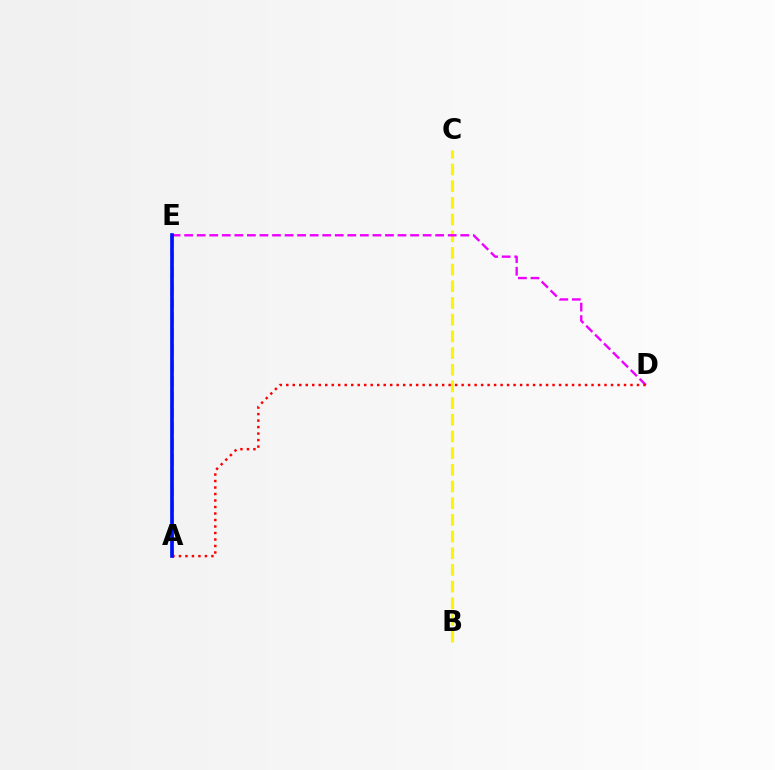{('A', 'E'): [{'color': '#00fff6', 'line_style': 'dashed', 'thickness': 2.12}, {'color': '#08ff00', 'line_style': 'dashed', 'thickness': 1.76}, {'color': '#0010ff', 'line_style': 'solid', 'thickness': 2.63}], ('B', 'C'): [{'color': '#fcf500', 'line_style': 'dashed', 'thickness': 2.27}], ('D', 'E'): [{'color': '#ee00ff', 'line_style': 'dashed', 'thickness': 1.7}], ('A', 'D'): [{'color': '#ff0000', 'line_style': 'dotted', 'thickness': 1.76}]}